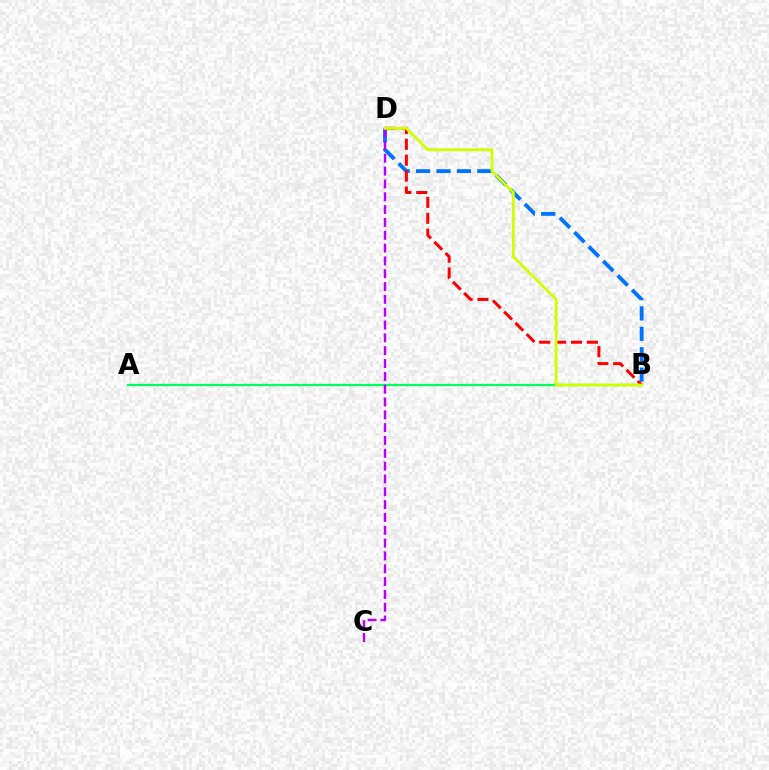{('A', 'B'): [{'color': '#00ff5c', 'line_style': 'solid', 'thickness': 1.61}], ('B', 'D'): [{'color': '#0074ff', 'line_style': 'dashed', 'thickness': 2.77}, {'color': '#ff0000', 'line_style': 'dashed', 'thickness': 2.16}, {'color': '#d1ff00', 'line_style': 'solid', 'thickness': 2.03}], ('C', 'D'): [{'color': '#b900ff', 'line_style': 'dashed', 'thickness': 1.74}]}